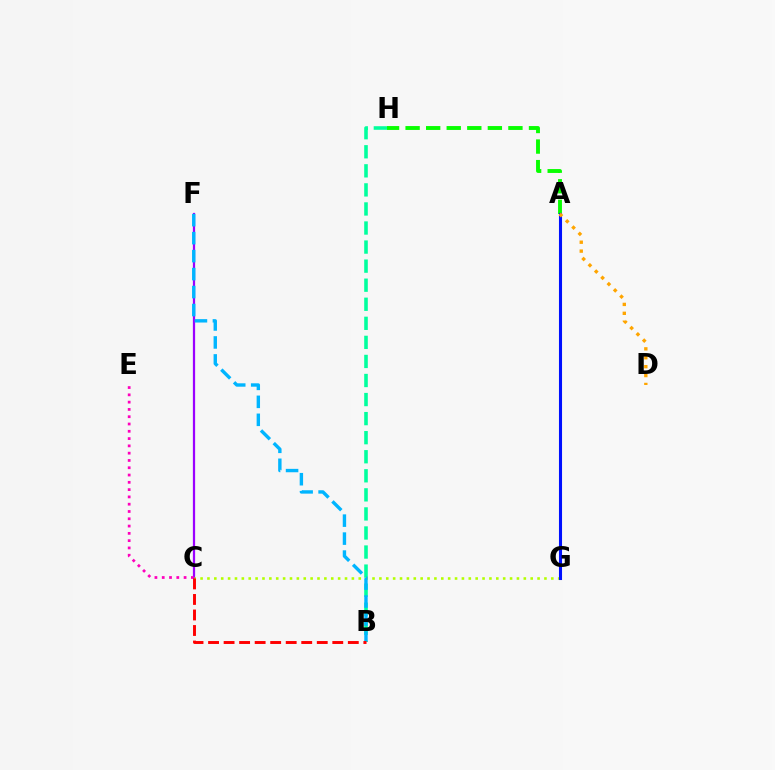{('B', 'H'): [{'color': '#00ff9d', 'line_style': 'dashed', 'thickness': 2.59}], ('A', 'H'): [{'color': '#08ff00', 'line_style': 'dashed', 'thickness': 2.79}], ('C', 'F'): [{'color': '#9b00ff', 'line_style': 'solid', 'thickness': 1.61}], ('C', 'E'): [{'color': '#ff00bd', 'line_style': 'dotted', 'thickness': 1.98}], ('C', 'G'): [{'color': '#b3ff00', 'line_style': 'dotted', 'thickness': 1.87}], ('A', 'G'): [{'color': '#0010ff', 'line_style': 'solid', 'thickness': 2.21}], ('B', 'F'): [{'color': '#00b5ff', 'line_style': 'dashed', 'thickness': 2.44}], ('B', 'C'): [{'color': '#ff0000', 'line_style': 'dashed', 'thickness': 2.11}], ('A', 'D'): [{'color': '#ffa500', 'line_style': 'dotted', 'thickness': 2.42}]}